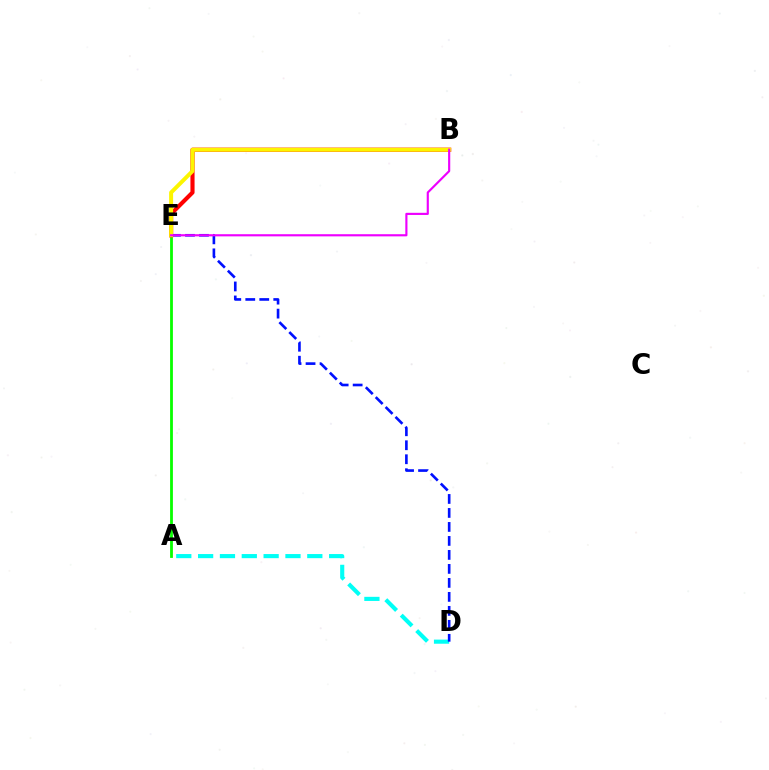{('A', 'D'): [{'color': '#00fff6', 'line_style': 'dashed', 'thickness': 2.97}], ('A', 'E'): [{'color': '#08ff00', 'line_style': 'solid', 'thickness': 2.02}], ('D', 'E'): [{'color': '#0010ff', 'line_style': 'dashed', 'thickness': 1.9}], ('B', 'E'): [{'color': '#ff0000', 'line_style': 'solid', 'thickness': 2.98}, {'color': '#fcf500', 'line_style': 'solid', 'thickness': 2.86}, {'color': '#ee00ff', 'line_style': 'solid', 'thickness': 1.55}]}